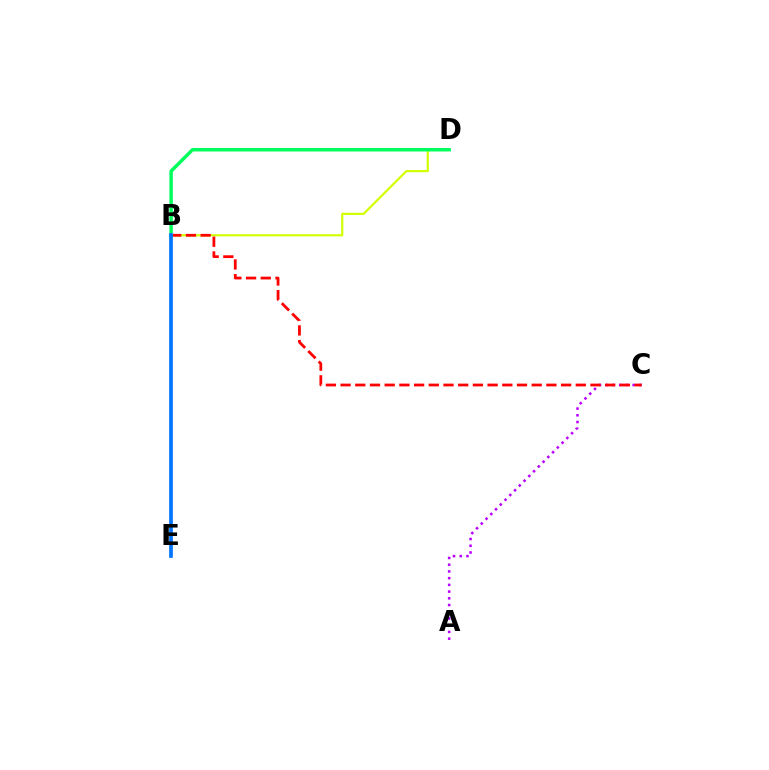{('B', 'D'): [{'color': '#d1ff00', 'line_style': 'solid', 'thickness': 1.57}, {'color': '#00ff5c', 'line_style': 'solid', 'thickness': 2.5}], ('A', 'C'): [{'color': '#b900ff', 'line_style': 'dotted', 'thickness': 1.83}], ('B', 'C'): [{'color': '#ff0000', 'line_style': 'dashed', 'thickness': 2.0}], ('B', 'E'): [{'color': '#0074ff', 'line_style': 'solid', 'thickness': 2.66}]}